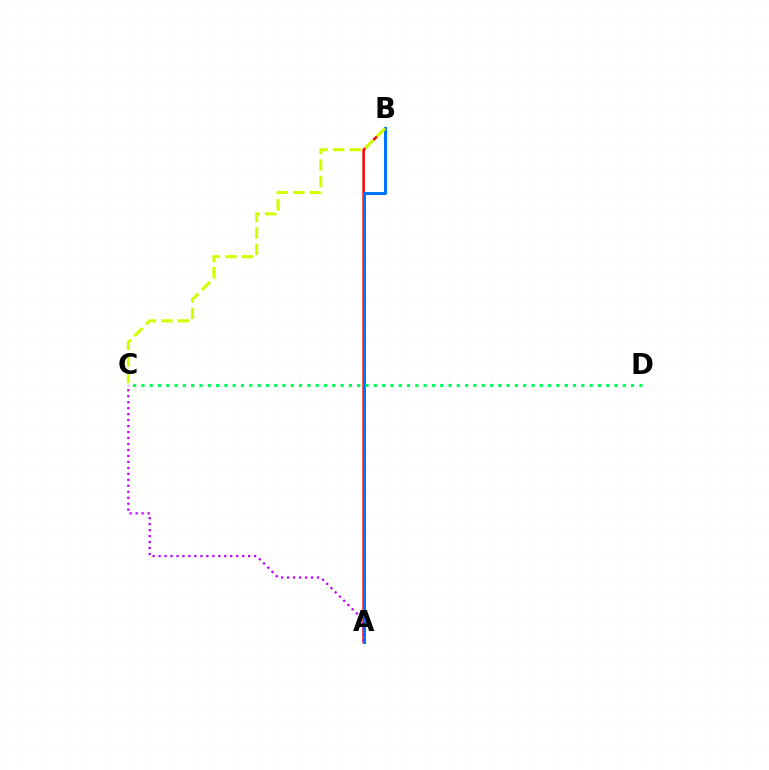{('A', 'B'): [{'color': '#ff0000', 'line_style': 'solid', 'thickness': 1.79}, {'color': '#0074ff', 'line_style': 'solid', 'thickness': 2.17}], ('A', 'C'): [{'color': '#b900ff', 'line_style': 'dotted', 'thickness': 1.62}], ('C', 'D'): [{'color': '#00ff5c', 'line_style': 'dotted', 'thickness': 2.26}], ('B', 'C'): [{'color': '#d1ff00', 'line_style': 'dashed', 'thickness': 2.24}]}